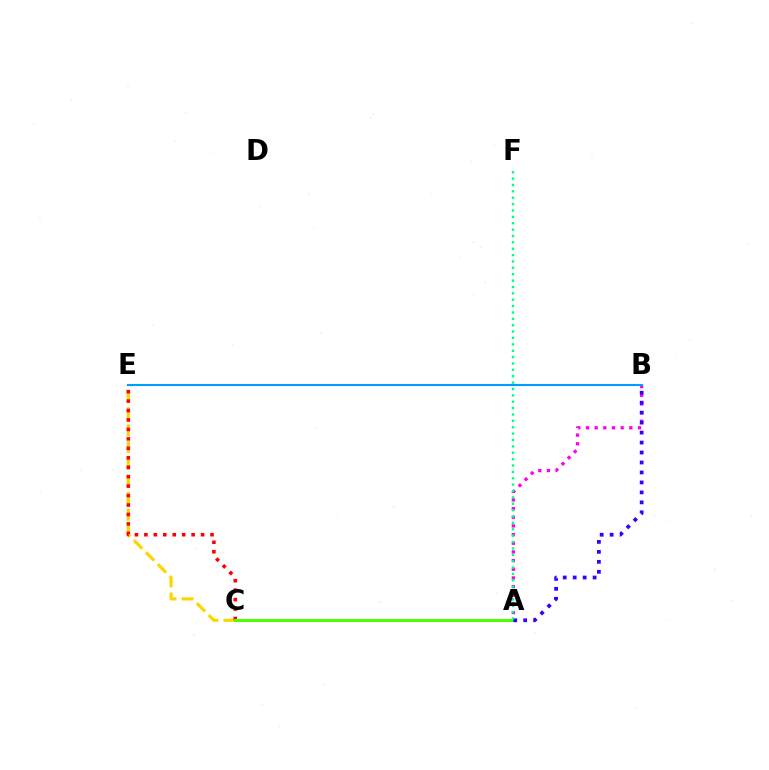{('C', 'E'): [{'color': '#ffd500', 'line_style': 'dashed', 'thickness': 2.3}, {'color': '#ff0000', 'line_style': 'dotted', 'thickness': 2.57}], ('A', 'B'): [{'color': '#ff00ed', 'line_style': 'dotted', 'thickness': 2.35}, {'color': '#3700ff', 'line_style': 'dotted', 'thickness': 2.71}], ('A', 'C'): [{'color': '#4fff00', 'line_style': 'solid', 'thickness': 2.18}], ('A', 'F'): [{'color': '#00ff86', 'line_style': 'dotted', 'thickness': 1.73}], ('B', 'E'): [{'color': '#009eff', 'line_style': 'solid', 'thickness': 1.53}]}